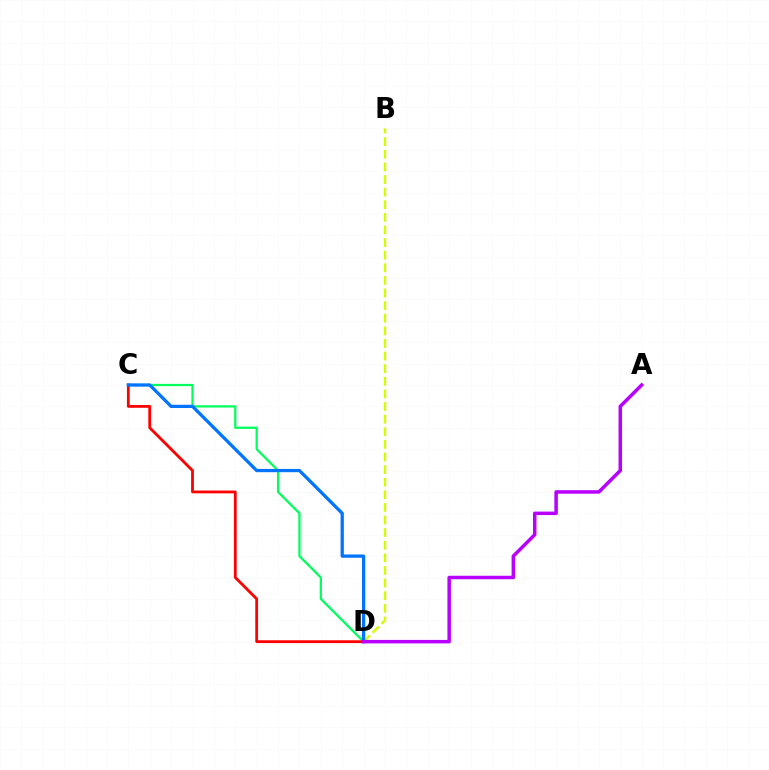{('B', 'D'): [{'color': '#d1ff00', 'line_style': 'dashed', 'thickness': 1.71}], ('C', 'D'): [{'color': '#00ff5c', 'line_style': 'solid', 'thickness': 1.62}, {'color': '#ff0000', 'line_style': 'solid', 'thickness': 2.02}, {'color': '#0074ff', 'line_style': 'solid', 'thickness': 2.35}], ('A', 'D'): [{'color': '#b900ff', 'line_style': 'solid', 'thickness': 2.51}]}